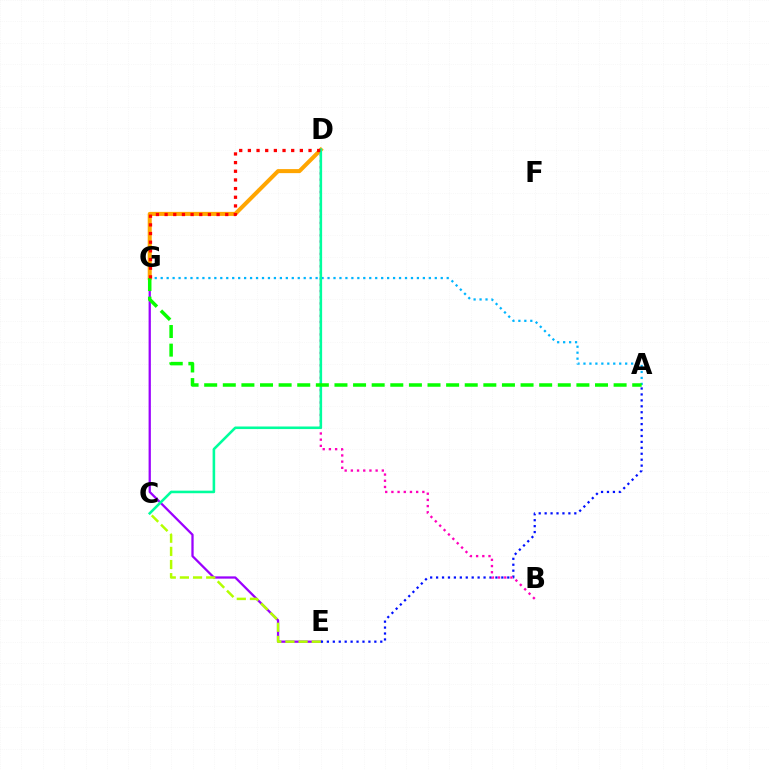{('E', 'G'): [{'color': '#9b00ff', 'line_style': 'solid', 'thickness': 1.64}], ('A', 'E'): [{'color': '#0010ff', 'line_style': 'dotted', 'thickness': 1.61}], ('A', 'G'): [{'color': '#00b5ff', 'line_style': 'dotted', 'thickness': 1.62}, {'color': '#08ff00', 'line_style': 'dashed', 'thickness': 2.53}], ('D', 'G'): [{'color': '#ffa500', 'line_style': 'solid', 'thickness': 2.9}, {'color': '#ff0000', 'line_style': 'dotted', 'thickness': 2.35}], ('B', 'D'): [{'color': '#ff00bd', 'line_style': 'dotted', 'thickness': 1.68}], ('C', 'D'): [{'color': '#00ff9d', 'line_style': 'solid', 'thickness': 1.85}], ('C', 'E'): [{'color': '#b3ff00', 'line_style': 'dashed', 'thickness': 1.79}]}